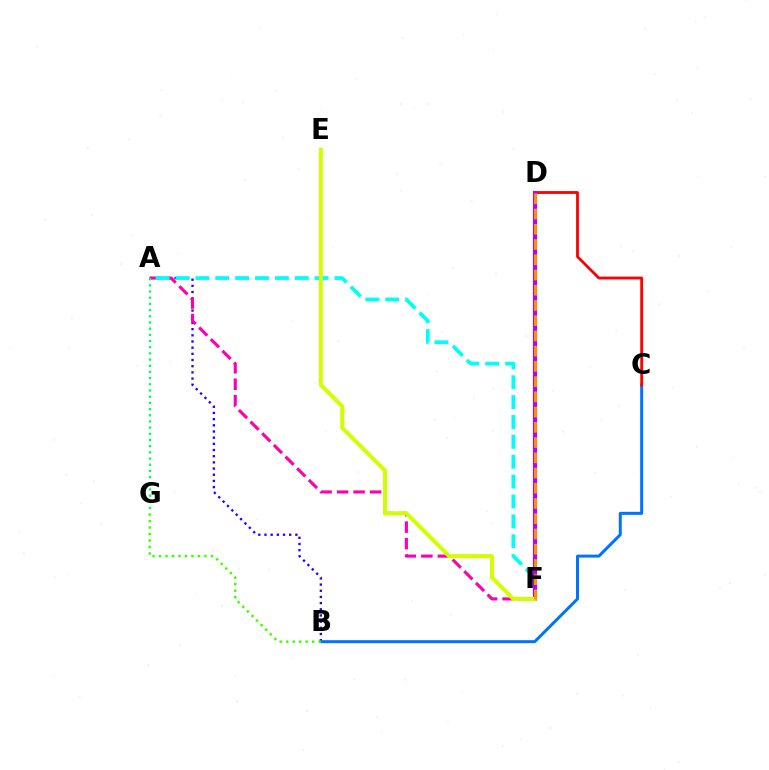{('A', 'B'): [{'color': '#2500ff', 'line_style': 'dotted', 'thickness': 1.68}], ('A', 'F'): [{'color': '#ff00ac', 'line_style': 'dashed', 'thickness': 2.24}, {'color': '#00fff6', 'line_style': 'dashed', 'thickness': 2.7}], ('B', 'C'): [{'color': '#0074ff', 'line_style': 'solid', 'thickness': 2.15}], ('C', 'D'): [{'color': '#ff0000', 'line_style': 'solid', 'thickness': 2.03}], ('D', 'F'): [{'color': '#b900ff', 'line_style': 'solid', 'thickness': 2.95}, {'color': '#ff9400', 'line_style': 'dashed', 'thickness': 2.07}], ('E', 'F'): [{'color': '#d1ff00', 'line_style': 'solid', 'thickness': 2.89}], ('A', 'G'): [{'color': '#00ff5c', 'line_style': 'dotted', 'thickness': 1.68}], ('B', 'G'): [{'color': '#3dff00', 'line_style': 'dotted', 'thickness': 1.76}]}